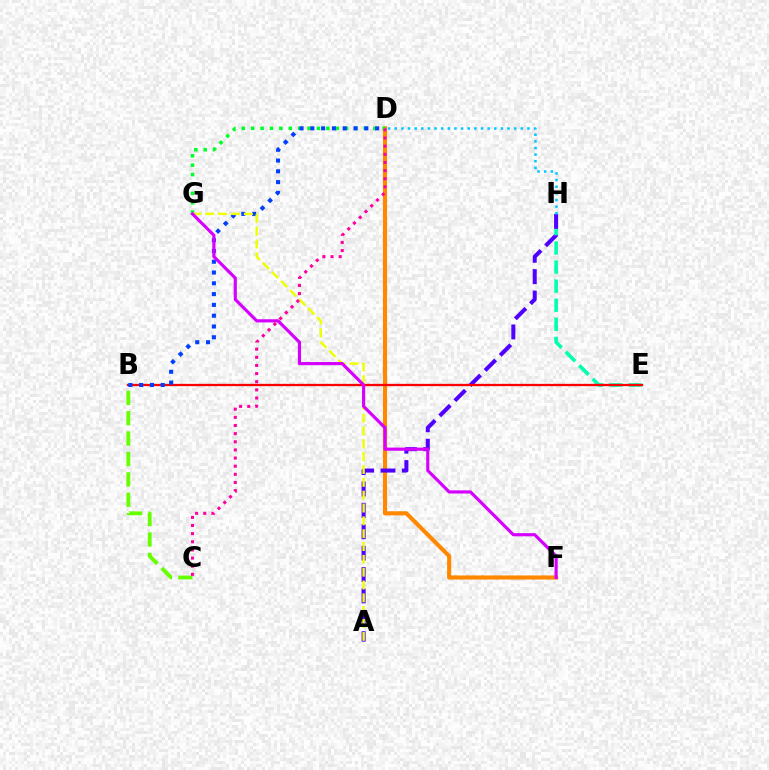{('D', 'F'): [{'color': '#ff8800', 'line_style': 'solid', 'thickness': 2.96}], ('E', 'H'): [{'color': '#00ffaf', 'line_style': 'dashed', 'thickness': 2.59}], ('A', 'H'): [{'color': '#4f00ff', 'line_style': 'dashed', 'thickness': 2.91}], ('B', 'C'): [{'color': '#66ff00', 'line_style': 'dashed', 'thickness': 2.77}], ('D', 'G'): [{'color': '#00ff27', 'line_style': 'dotted', 'thickness': 2.55}], ('B', 'E'): [{'color': '#ff0000', 'line_style': 'solid', 'thickness': 1.65}], ('D', 'H'): [{'color': '#00c7ff', 'line_style': 'dotted', 'thickness': 1.8}], ('B', 'D'): [{'color': '#003fff', 'line_style': 'dotted', 'thickness': 2.93}], ('A', 'G'): [{'color': '#eeff00', 'line_style': 'dashed', 'thickness': 1.74}], ('F', 'G'): [{'color': '#d600ff', 'line_style': 'solid', 'thickness': 2.27}], ('C', 'D'): [{'color': '#ff00a0', 'line_style': 'dotted', 'thickness': 2.21}]}